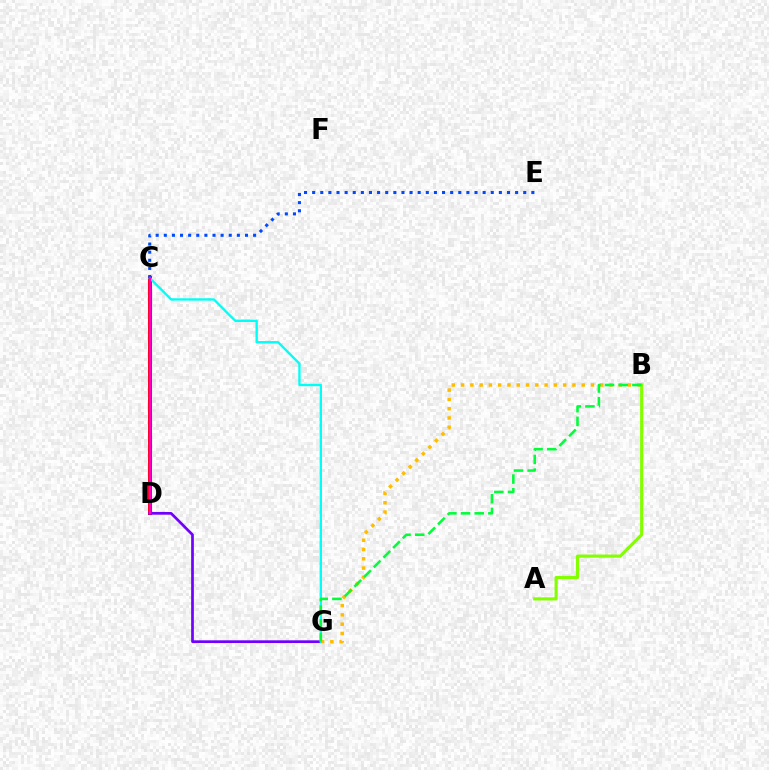{('C', 'D'): [{'color': '#ff0000', 'line_style': 'solid', 'thickness': 2.89}, {'color': '#ff00cf', 'line_style': 'solid', 'thickness': 1.73}], ('D', 'G'): [{'color': '#7200ff', 'line_style': 'solid', 'thickness': 1.95}], ('B', 'G'): [{'color': '#ffbd00', 'line_style': 'dotted', 'thickness': 2.52}, {'color': '#00ff39', 'line_style': 'dashed', 'thickness': 1.86}], ('C', 'G'): [{'color': '#00fff6', 'line_style': 'solid', 'thickness': 1.68}], ('A', 'B'): [{'color': '#84ff00', 'line_style': 'solid', 'thickness': 2.27}], ('C', 'E'): [{'color': '#004bff', 'line_style': 'dotted', 'thickness': 2.21}]}